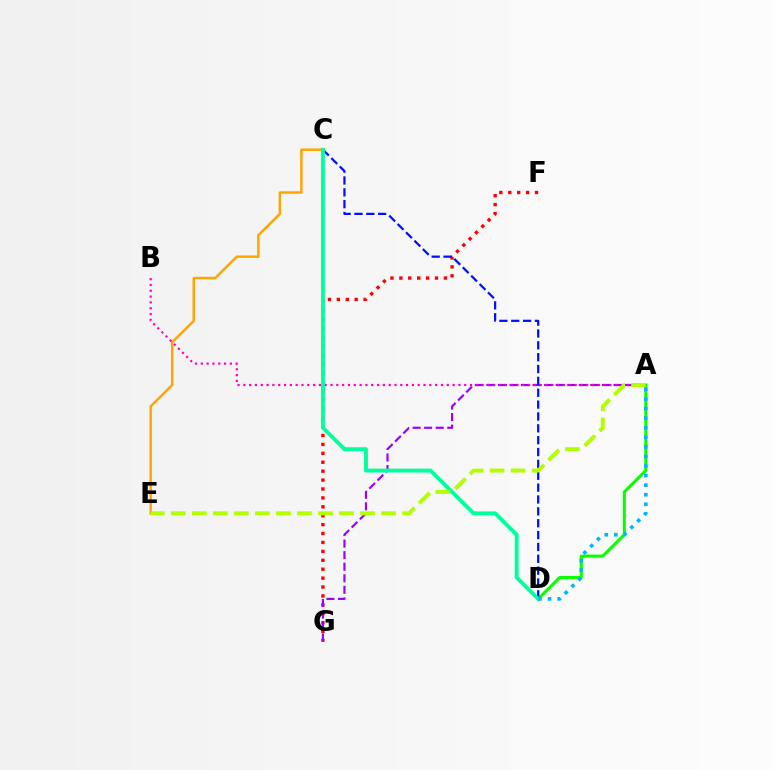{('F', 'G'): [{'color': '#ff0000', 'line_style': 'dotted', 'thickness': 2.42}], ('A', 'G'): [{'color': '#9b00ff', 'line_style': 'dashed', 'thickness': 1.57}], ('A', 'D'): [{'color': '#08ff00', 'line_style': 'solid', 'thickness': 2.2}, {'color': '#00b5ff', 'line_style': 'dotted', 'thickness': 2.6}], ('C', 'E'): [{'color': '#ffa500', 'line_style': 'solid', 'thickness': 1.79}], ('C', 'D'): [{'color': '#0010ff', 'line_style': 'dashed', 'thickness': 1.61}, {'color': '#00ff9d', 'line_style': 'solid', 'thickness': 2.8}], ('A', 'B'): [{'color': '#ff00bd', 'line_style': 'dotted', 'thickness': 1.58}], ('A', 'E'): [{'color': '#b3ff00', 'line_style': 'dashed', 'thickness': 2.86}]}